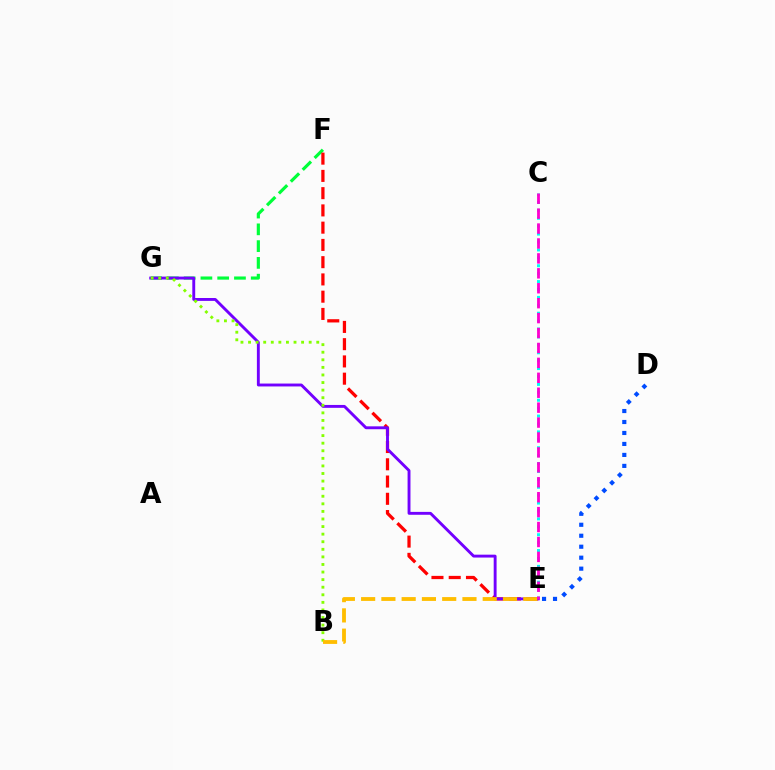{('C', 'E'): [{'color': '#00fff6', 'line_style': 'dotted', 'thickness': 2.15}, {'color': '#ff00cf', 'line_style': 'dashed', 'thickness': 2.03}], ('F', 'G'): [{'color': '#00ff39', 'line_style': 'dashed', 'thickness': 2.28}], ('E', 'F'): [{'color': '#ff0000', 'line_style': 'dashed', 'thickness': 2.34}], ('E', 'G'): [{'color': '#7200ff', 'line_style': 'solid', 'thickness': 2.08}], ('B', 'G'): [{'color': '#84ff00', 'line_style': 'dotted', 'thickness': 2.06}], ('D', 'E'): [{'color': '#004bff', 'line_style': 'dotted', 'thickness': 2.98}], ('B', 'E'): [{'color': '#ffbd00', 'line_style': 'dashed', 'thickness': 2.75}]}